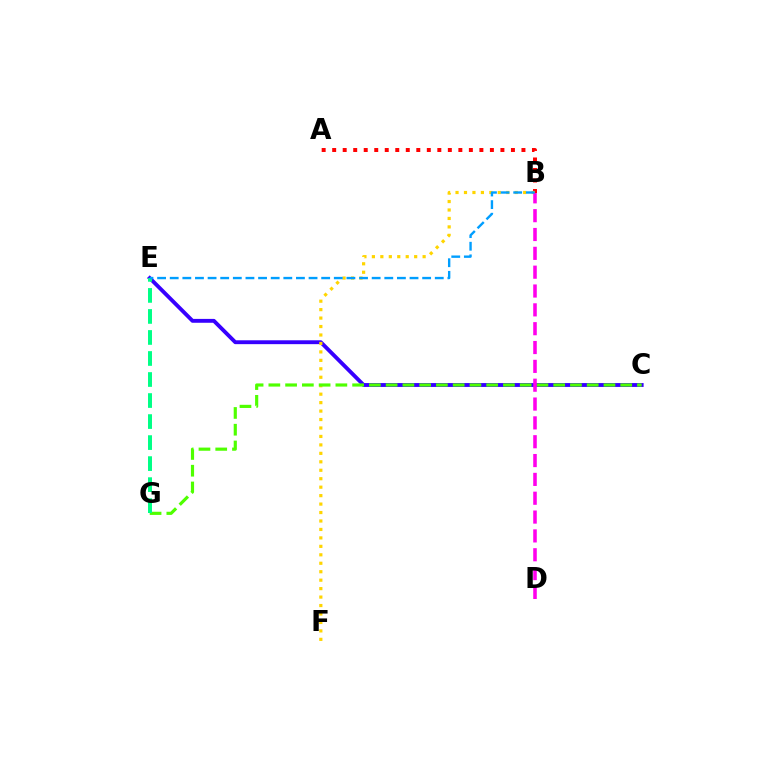{('C', 'E'): [{'color': '#3700ff', 'line_style': 'solid', 'thickness': 2.79}], ('A', 'B'): [{'color': '#ff0000', 'line_style': 'dotted', 'thickness': 2.86}], ('B', 'F'): [{'color': '#ffd500', 'line_style': 'dotted', 'thickness': 2.3}], ('C', 'G'): [{'color': '#4fff00', 'line_style': 'dashed', 'thickness': 2.28}], ('B', 'D'): [{'color': '#ff00ed', 'line_style': 'dashed', 'thickness': 2.56}], ('E', 'G'): [{'color': '#00ff86', 'line_style': 'dashed', 'thickness': 2.86}], ('B', 'E'): [{'color': '#009eff', 'line_style': 'dashed', 'thickness': 1.71}]}